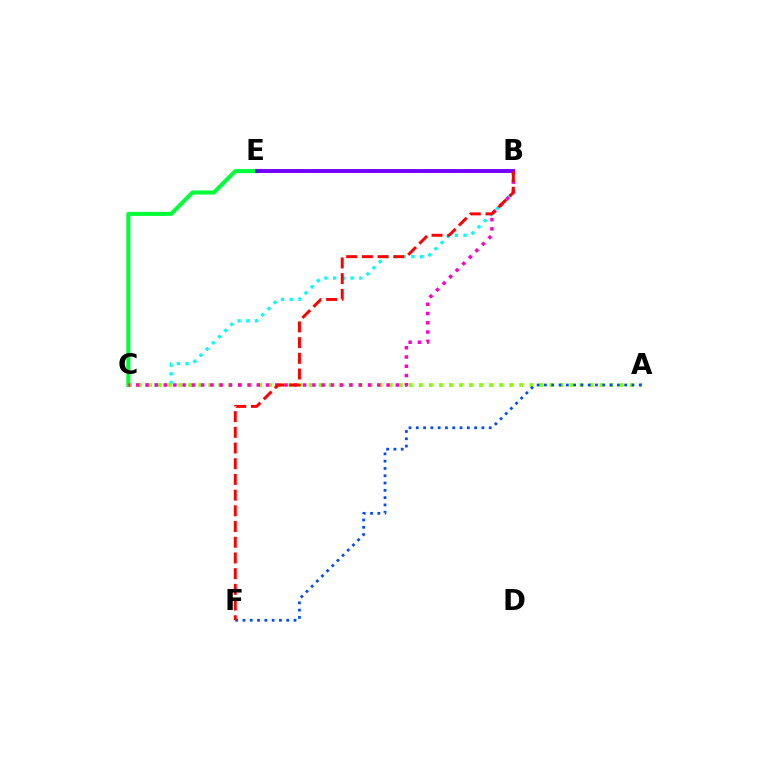{('B', 'C'): [{'color': '#00fff6', 'line_style': 'dotted', 'thickness': 2.37}, {'color': '#ff00cf', 'line_style': 'dotted', 'thickness': 2.52}], ('C', 'E'): [{'color': '#00ff39', 'line_style': 'solid', 'thickness': 2.91}], ('A', 'C'): [{'color': '#84ff00', 'line_style': 'dotted', 'thickness': 2.73}], ('A', 'F'): [{'color': '#004bff', 'line_style': 'dotted', 'thickness': 1.98}], ('B', 'E'): [{'color': '#ffbd00', 'line_style': 'dashed', 'thickness': 2.57}, {'color': '#7200ff', 'line_style': 'solid', 'thickness': 2.79}], ('B', 'F'): [{'color': '#ff0000', 'line_style': 'dashed', 'thickness': 2.13}]}